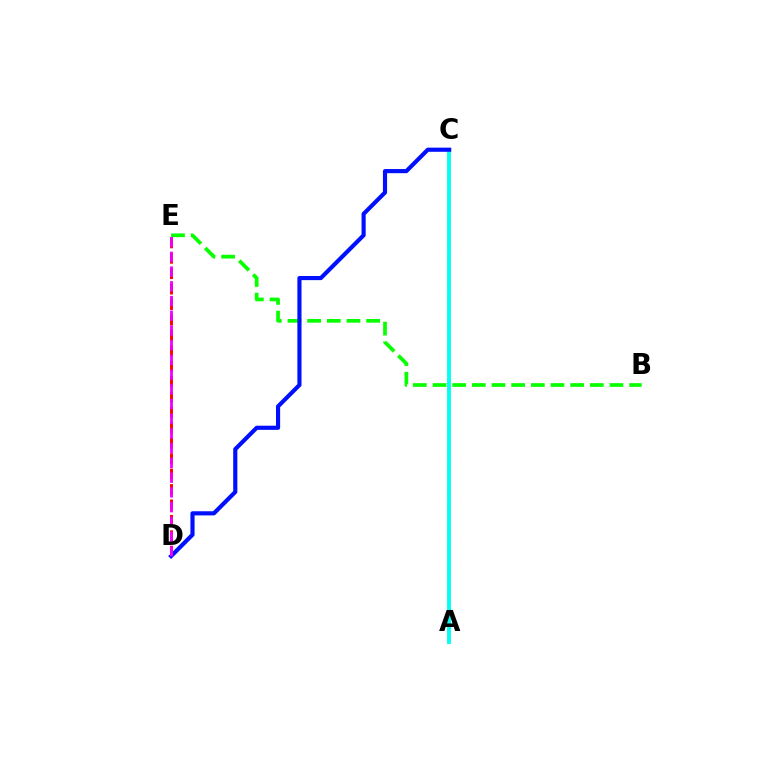{('B', 'E'): [{'color': '#08ff00', 'line_style': 'dashed', 'thickness': 2.67}], ('D', 'E'): [{'color': '#ff0000', 'line_style': 'dashed', 'thickness': 2.09}, {'color': '#ee00ff', 'line_style': 'dashed', 'thickness': 2.0}], ('A', 'C'): [{'color': '#fcf500', 'line_style': 'dashed', 'thickness': 2.82}, {'color': '#00fff6', 'line_style': 'solid', 'thickness': 2.76}], ('C', 'D'): [{'color': '#0010ff', 'line_style': 'solid', 'thickness': 2.99}]}